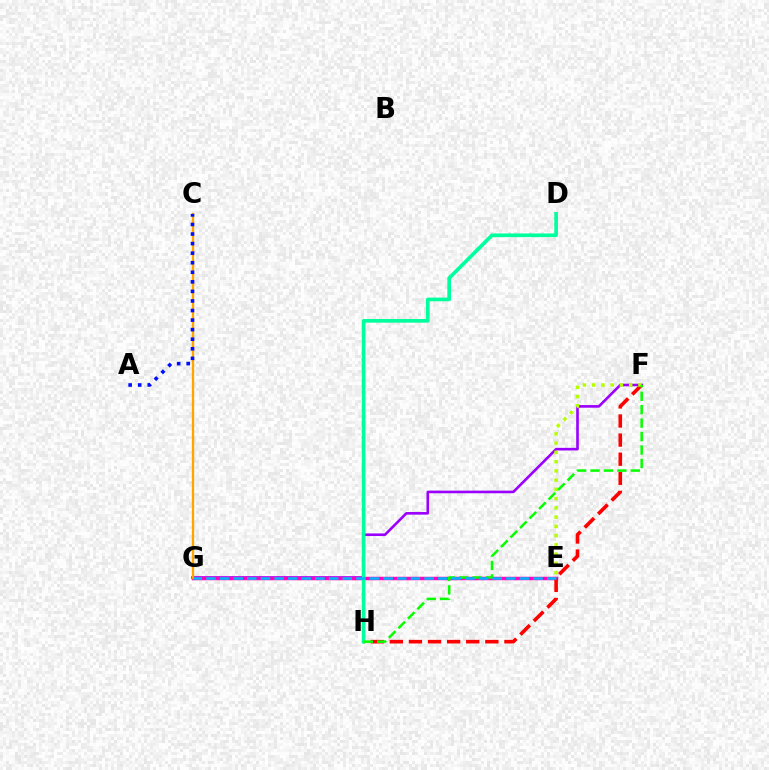{('F', 'G'): [{'color': '#9b00ff', 'line_style': 'solid', 'thickness': 1.89}], ('E', 'G'): [{'color': '#ff00bd', 'line_style': 'solid', 'thickness': 2.51}, {'color': '#00b5ff', 'line_style': 'dashed', 'thickness': 1.85}], ('F', 'H'): [{'color': '#ff0000', 'line_style': 'dashed', 'thickness': 2.59}, {'color': '#08ff00', 'line_style': 'dashed', 'thickness': 1.83}], ('D', 'H'): [{'color': '#00ff9d', 'line_style': 'solid', 'thickness': 2.65}], ('E', 'F'): [{'color': '#b3ff00', 'line_style': 'dotted', 'thickness': 2.51}], ('C', 'G'): [{'color': '#ffa500', 'line_style': 'solid', 'thickness': 1.69}], ('A', 'C'): [{'color': '#0010ff', 'line_style': 'dotted', 'thickness': 2.6}]}